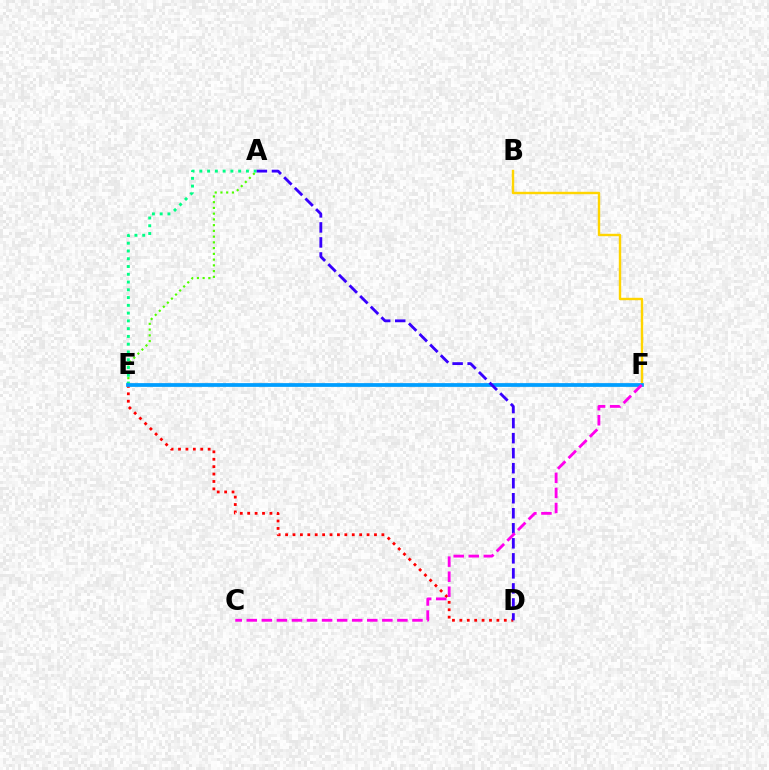{('A', 'E'): [{'color': '#4fff00', 'line_style': 'dotted', 'thickness': 1.56}, {'color': '#00ff86', 'line_style': 'dotted', 'thickness': 2.11}], ('D', 'E'): [{'color': '#ff0000', 'line_style': 'dotted', 'thickness': 2.01}], ('B', 'F'): [{'color': '#ffd500', 'line_style': 'solid', 'thickness': 1.74}], ('E', 'F'): [{'color': '#009eff', 'line_style': 'solid', 'thickness': 2.7}], ('A', 'D'): [{'color': '#3700ff', 'line_style': 'dashed', 'thickness': 2.04}], ('C', 'F'): [{'color': '#ff00ed', 'line_style': 'dashed', 'thickness': 2.05}]}